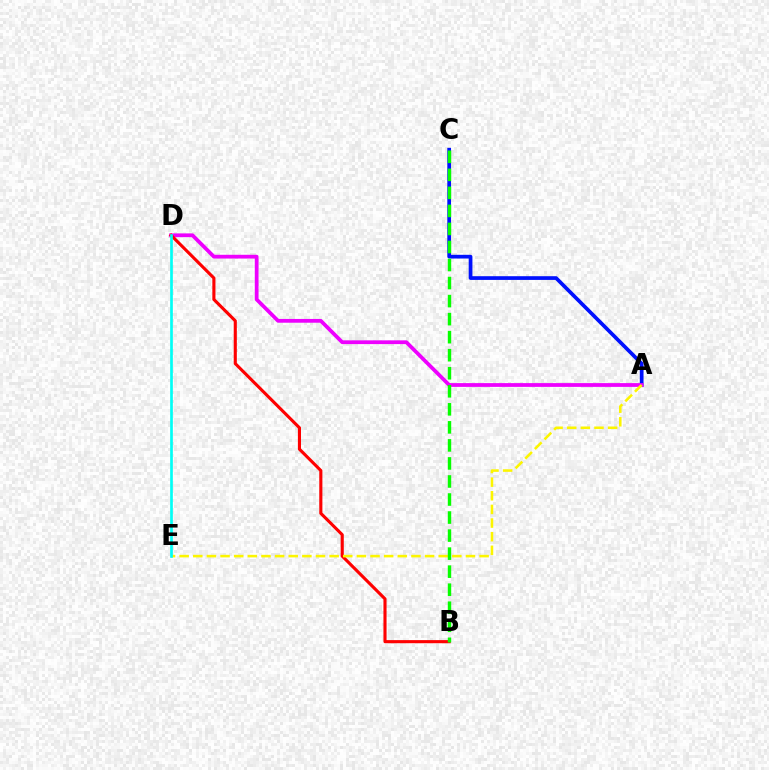{('A', 'C'): [{'color': '#0010ff', 'line_style': 'solid', 'thickness': 2.67}], ('A', 'D'): [{'color': '#ee00ff', 'line_style': 'solid', 'thickness': 2.71}], ('B', 'D'): [{'color': '#ff0000', 'line_style': 'solid', 'thickness': 2.24}], ('A', 'E'): [{'color': '#fcf500', 'line_style': 'dashed', 'thickness': 1.85}], ('B', 'C'): [{'color': '#08ff00', 'line_style': 'dashed', 'thickness': 2.45}], ('D', 'E'): [{'color': '#00fff6', 'line_style': 'solid', 'thickness': 1.93}]}